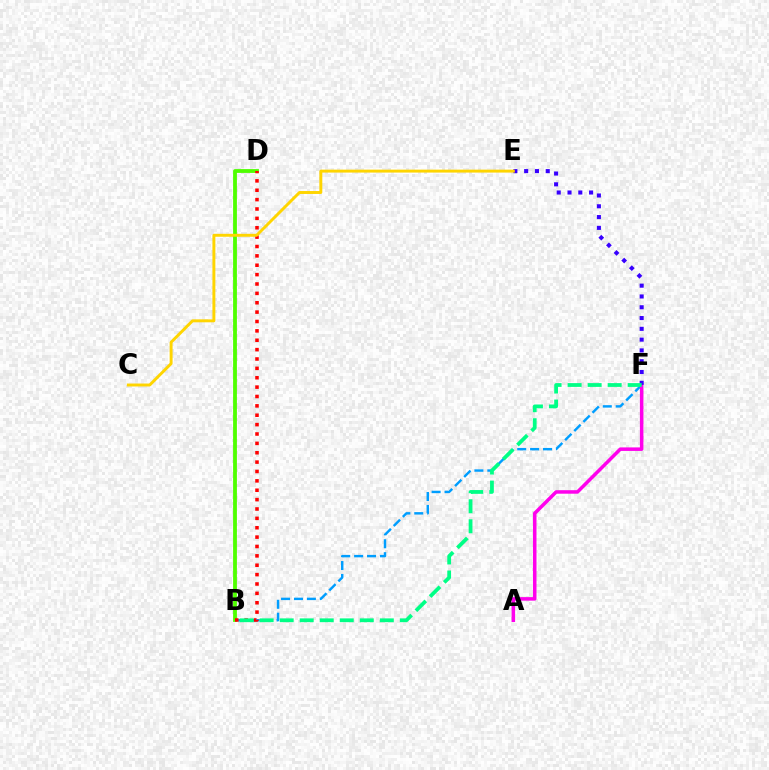{('B', 'F'): [{'color': '#009eff', 'line_style': 'dashed', 'thickness': 1.75}, {'color': '#00ff86', 'line_style': 'dashed', 'thickness': 2.72}], ('B', 'D'): [{'color': '#4fff00', 'line_style': 'solid', 'thickness': 2.74}, {'color': '#ff0000', 'line_style': 'dotted', 'thickness': 2.55}], ('A', 'F'): [{'color': '#ff00ed', 'line_style': 'solid', 'thickness': 2.53}], ('E', 'F'): [{'color': '#3700ff', 'line_style': 'dotted', 'thickness': 2.93}], ('C', 'E'): [{'color': '#ffd500', 'line_style': 'solid', 'thickness': 2.12}]}